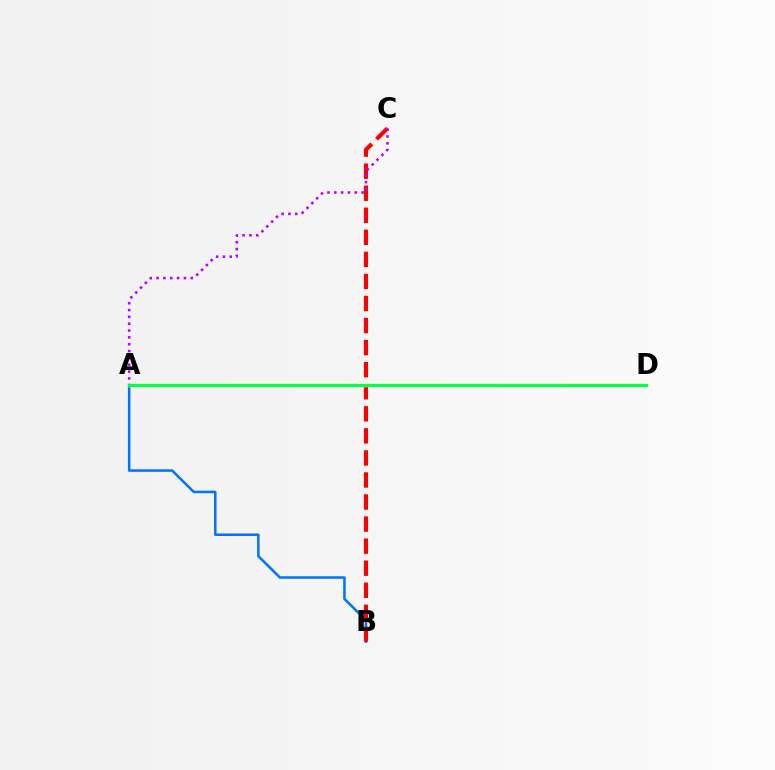{('A', 'B'): [{'color': '#0074ff', 'line_style': 'solid', 'thickness': 1.82}], ('B', 'C'): [{'color': '#ff0000', 'line_style': 'dashed', 'thickness': 3.0}], ('A', 'C'): [{'color': '#b900ff', 'line_style': 'dotted', 'thickness': 1.86}], ('A', 'D'): [{'color': '#d1ff00', 'line_style': 'solid', 'thickness': 2.52}, {'color': '#00ff5c', 'line_style': 'solid', 'thickness': 2.15}]}